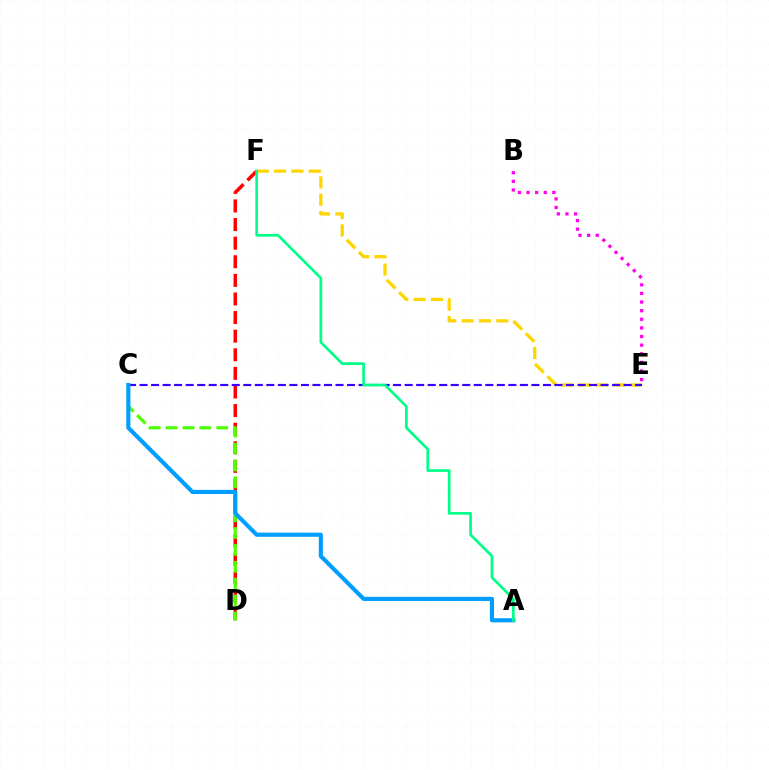{('D', 'F'): [{'color': '#ff0000', 'line_style': 'dashed', 'thickness': 2.53}], ('E', 'F'): [{'color': '#ffd500', 'line_style': 'dashed', 'thickness': 2.36}], ('C', 'D'): [{'color': '#4fff00', 'line_style': 'dashed', 'thickness': 2.3}], ('C', 'E'): [{'color': '#3700ff', 'line_style': 'dashed', 'thickness': 1.57}], ('B', 'E'): [{'color': '#ff00ed', 'line_style': 'dotted', 'thickness': 2.34}], ('A', 'C'): [{'color': '#009eff', 'line_style': 'solid', 'thickness': 2.97}], ('A', 'F'): [{'color': '#00ff86', 'line_style': 'solid', 'thickness': 1.93}]}